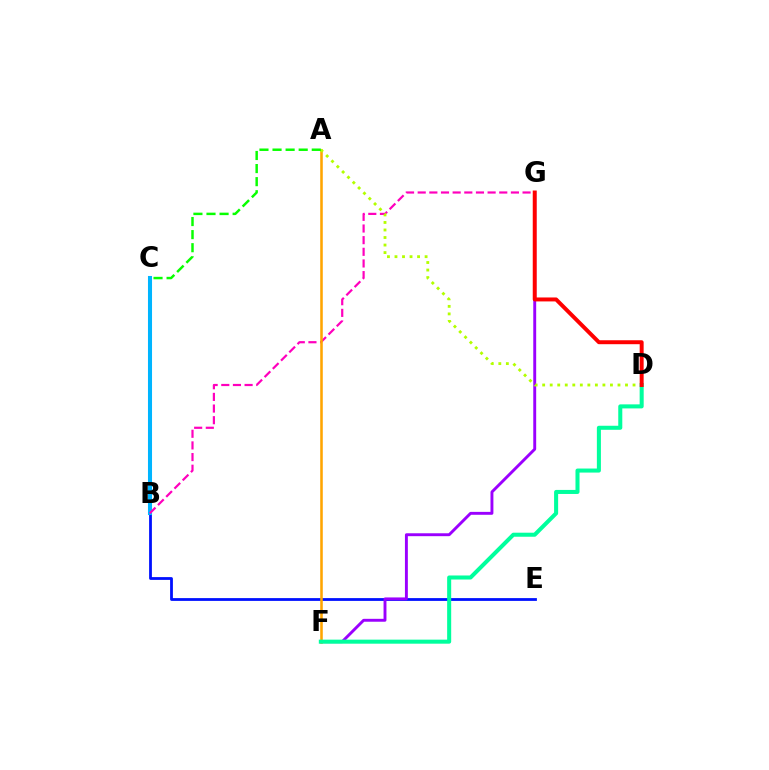{('B', 'E'): [{'color': '#0010ff', 'line_style': 'solid', 'thickness': 2.01}], ('B', 'C'): [{'color': '#00b5ff', 'line_style': 'solid', 'thickness': 2.92}], ('B', 'G'): [{'color': '#ff00bd', 'line_style': 'dashed', 'thickness': 1.58}], ('A', 'F'): [{'color': '#ffa500', 'line_style': 'solid', 'thickness': 1.84}], ('F', 'G'): [{'color': '#9b00ff', 'line_style': 'solid', 'thickness': 2.09}], ('D', 'F'): [{'color': '#00ff9d', 'line_style': 'solid', 'thickness': 2.91}], ('A', 'D'): [{'color': '#b3ff00', 'line_style': 'dotted', 'thickness': 2.05}], ('A', 'C'): [{'color': '#08ff00', 'line_style': 'dashed', 'thickness': 1.78}], ('D', 'G'): [{'color': '#ff0000', 'line_style': 'solid', 'thickness': 2.85}]}